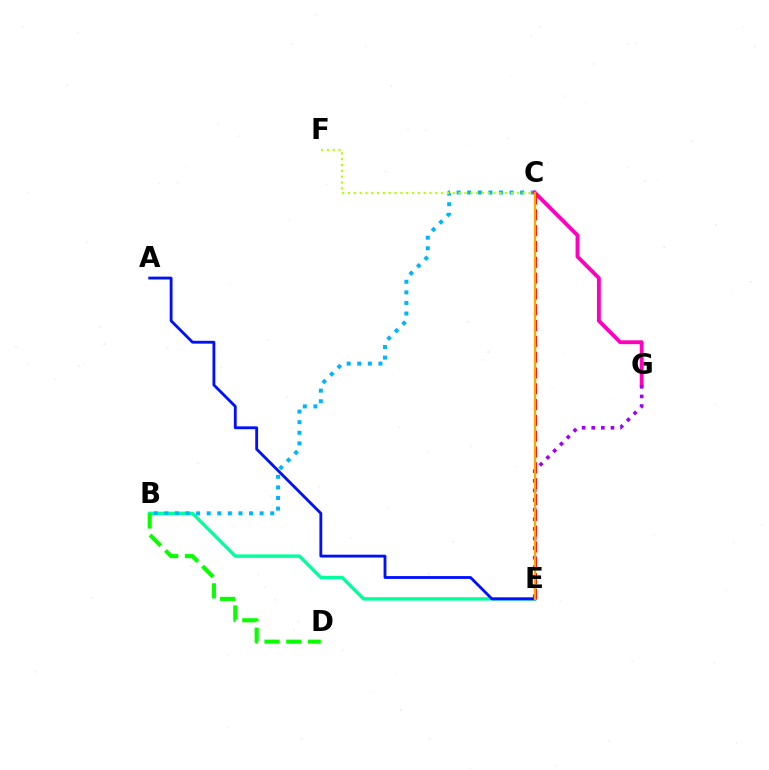{('B', 'E'): [{'color': '#00ff9d', 'line_style': 'solid', 'thickness': 2.46}], ('B', 'C'): [{'color': '#00b5ff', 'line_style': 'dotted', 'thickness': 2.88}], ('C', 'G'): [{'color': '#ff00bd', 'line_style': 'solid', 'thickness': 2.77}], ('A', 'E'): [{'color': '#0010ff', 'line_style': 'solid', 'thickness': 2.04}], ('C', 'F'): [{'color': '#b3ff00', 'line_style': 'dotted', 'thickness': 1.58}], ('E', 'G'): [{'color': '#9b00ff', 'line_style': 'dotted', 'thickness': 2.61}], ('C', 'E'): [{'color': '#ff0000', 'line_style': 'dashed', 'thickness': 2.15}, {'color': '#ffa500', 'line_style': 'solid', 'thickness': 1.67}], ('B', 'D'): [{'color': '#08ff00', 'line_style': 'dashed', 'thickness': 2.96}]}